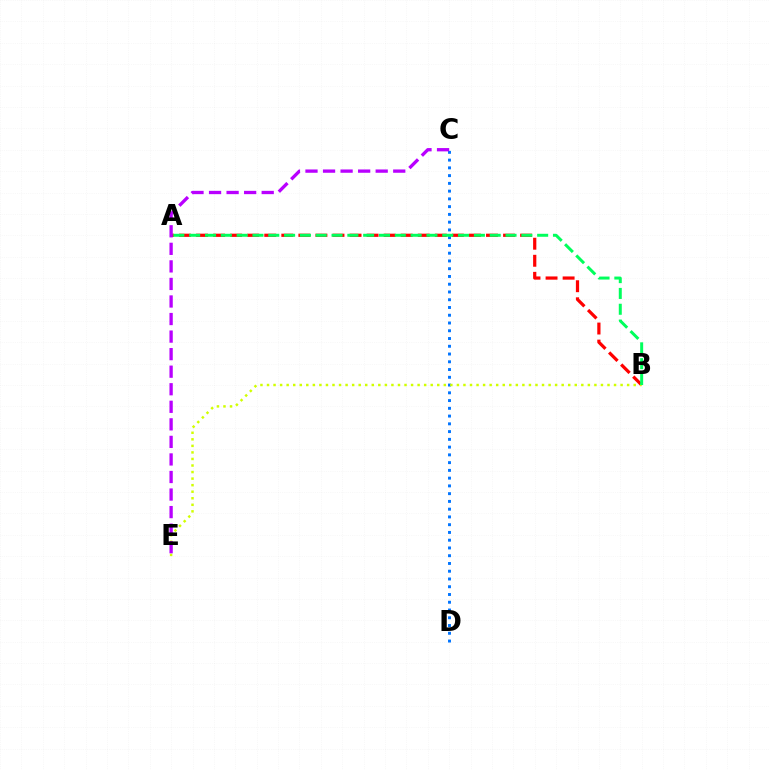{('A', 'B'): [{'color': '#ff0000', 'line_style': 'dashed', 'thickness': 2.32}, {'color': '#00ff5c', 'line_style': 'dashed', 'thickness': 2.15}], ('C', 'D'): [{'color': '#0074ff', 'line_style': 'dotted', 'thickness': 2.11}], ('B', 'E'): [{'color': '#d1ff00', 'line_style': 'dotted', 'thickness': 1.78}], ('C', 'E'): [{'color': '#b900ff', 'line_style': 'dashed', 'thickness': 2.38}]}